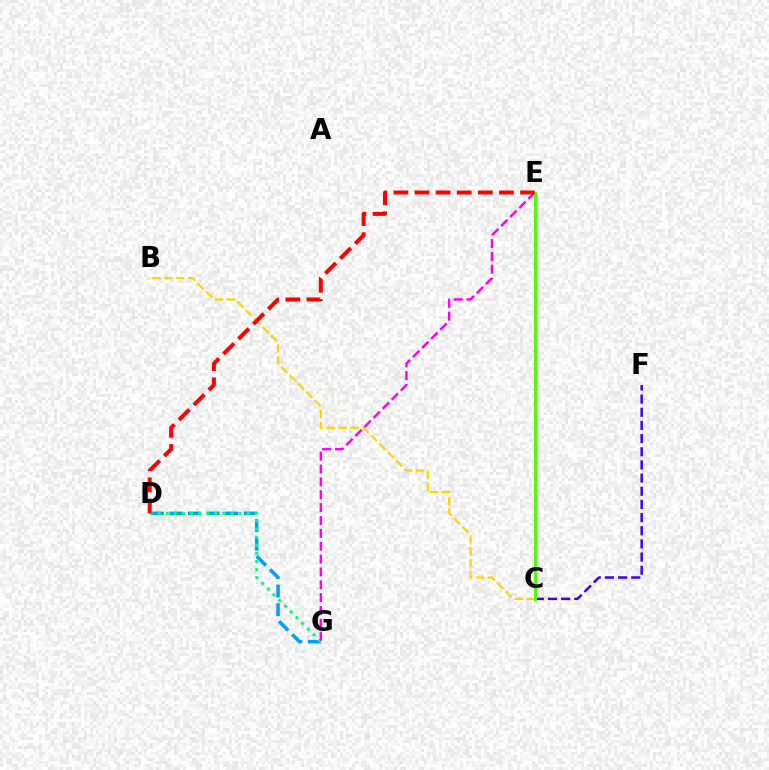{('D', 'G'): [{'color': '#009eff', 'line_style': 'dashed', 'thickness': 2.53}, {'color': '#00ff86', 'line_style': 'dotted', 'thickness': 2.2}], ('E', 'G'): [{'color': '#ff00ed', 'line_style': 'dashed', 'thickness': 1.75}], ('B', 'C'): [{'color': '#ffd500', 'line_style': 'dashed', 'thickness': 1.61}], ('C', 'F'): [{'color': '#3700ff', 'line_style': 'dashed', 'thickness': 1.79}], ('C', 'E'): [{'color': '#4fff00', 'line_style': 'solid', 'thickness': 2.15}], ('D', 'E'): [{'color': '#ff0000', 'line_style': 'dashed', 'thickness': 2.87}]}